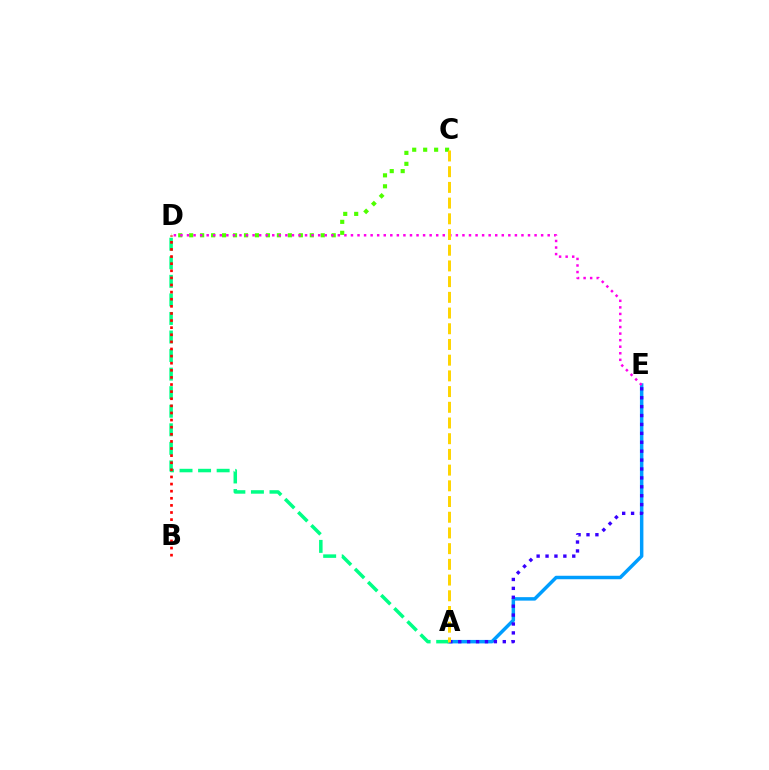{('A', 'E'): [{'color': '#009eff', 'line_style': 'solid', 'thickness': 2.5}, {'color': '#3700ff', 'line_style': 'dotted', 'thickness': 2.42}], ('A', 'D'): [{'color': '#00ff86', 'line_style': 'dashed', 'thickness': 2.52}], ('C', 'D'): [{'color': '#4fff00', 'line_style': 'dotted', 'thickness': 2.98}], ('D', 'E'): [{'color': '#ff00ed', 'line_style': 'dotted', 'thickness': 1.78}], ('B', 'D'): [{'color': '#ff0000', 'line_style': 'dotted', 'thickness': 1.93}], ('A', 'C'): [{'color': '#ffd500', 'line_style': 'dashed', 'thickness': 2.13}]}